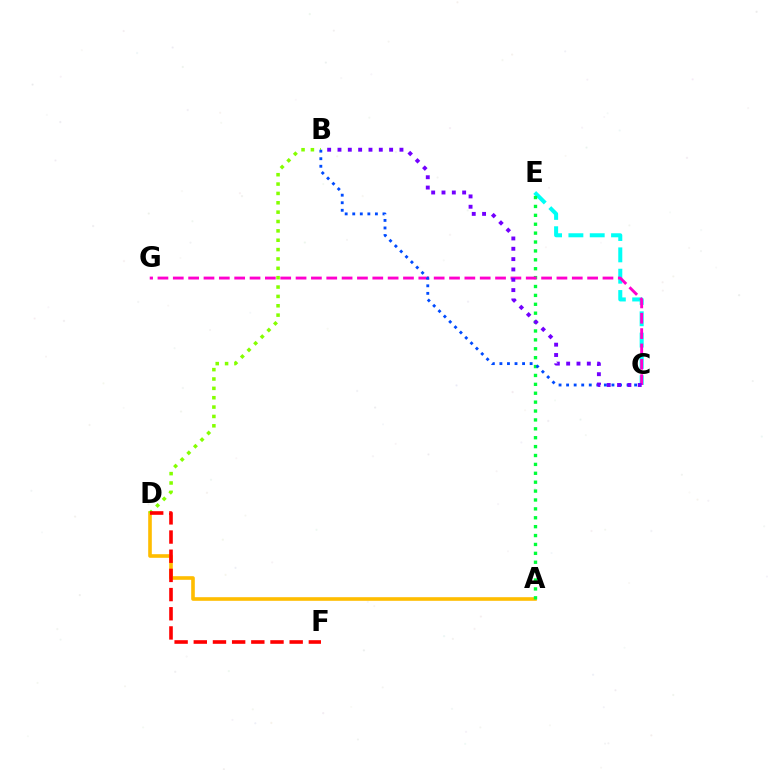{('A', 'D'): [{'color': '#ffbd00', 'line_style': 'solid', 'thickness': 2.6}], ('C', 'E'): [{'color': '#00fff6', 'line_style': 'dashed', 'thickness': 2.9}], ('A', 'E'): [{'color': '#00ff39', 'line_style': 'dotted', 'thickness': 2.42}], ('C', 'G'): [{'color': '#ff00cf', 'line_style': 'dashed', 'thickness': 2.08}], ('B', 'D'): [{'color': '#84ff00', 'line_style': 'dotted', 'thickness': 2.54}], ('B', 'C'): [{'color': '#004bff', 'line_style': 'dotted', 'thickness': 2.05}, {'color': '#7200ff', 'line_style': 'dotted', 'thickness': 2.81}], ('D', 'F'): [{'color': '#ff0000', 'line_style': 'dashed', 'thickness': 2.61}]}